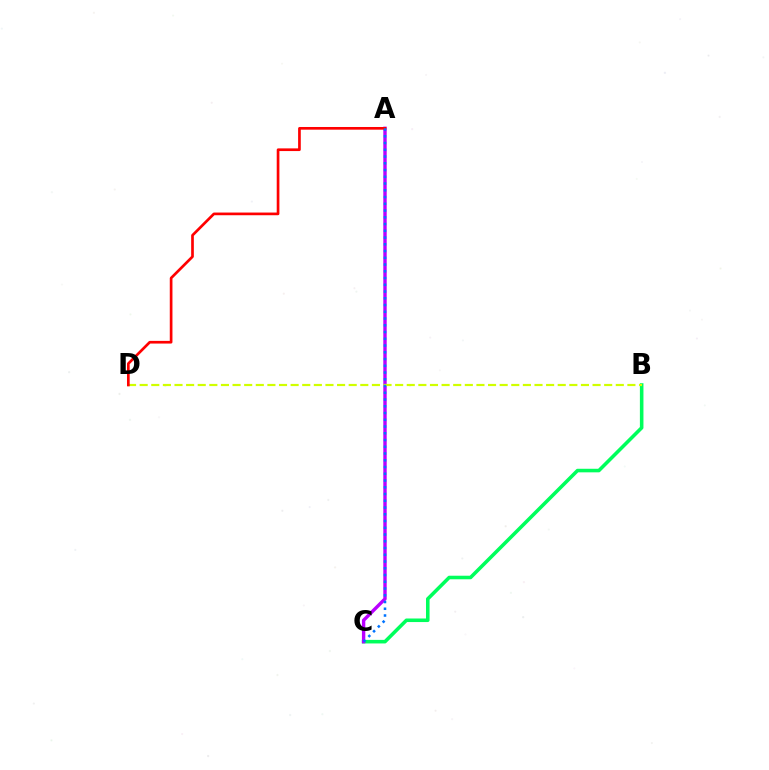{('B', 'C'): [{'color': '#00ff5c', 'line_style': 'solid', 'thickness': 2.56}], ('A', 'C'): [{'color': '#b900ff', 'line_style': 'solid', 'thickness': 2.44}, {'color': '#0074ff', 'line_style': 'dotted', 'thickness': 1.83}], ('B', 'D'): [{'color': '#d1ff00', 'line_style': 'dashed', 'thickness': 1.58}], ('A', 'D'): [{'color': '#ff0000', 'line_style': 'solid', 'thickness': 1.93}]}